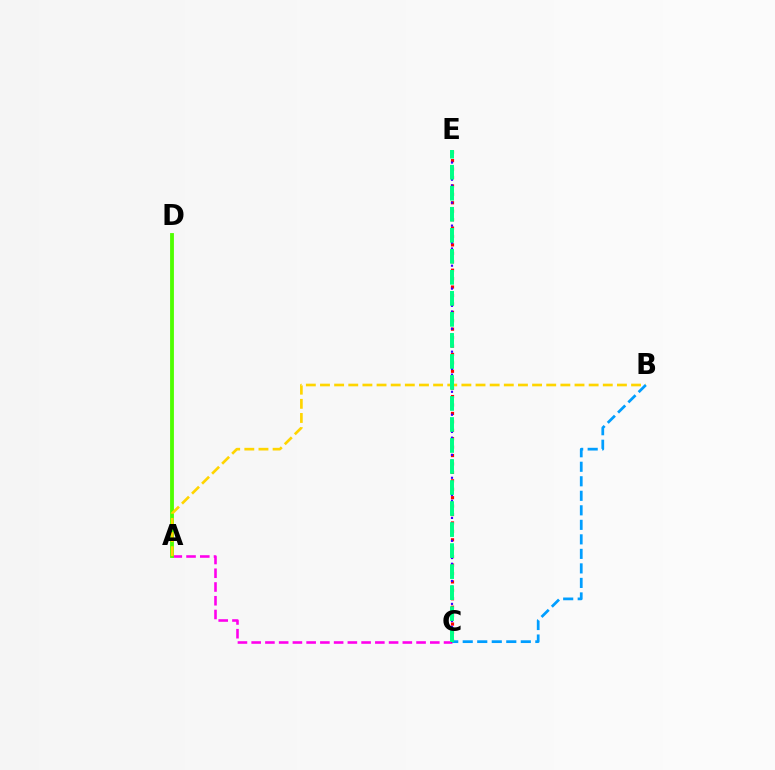{('A', 'C'): [{'color': '#ff00ed', 'line_style': 'dashed', 'thickness': 1.87}], ('C', 'E'): [{'color': '#ff0000', 'line_style': 'dotted', 'thickness': 2.29}, {'color': '#3700ff', 'line_style': 'dotted', 'thickness': 1.56}, {'color': '#00ff86', 'line_style': 'dashed', 'thickness': 2.86}], ('A', 'D'): [{'color': '#4fff00', 'line_style': 'solid', 'thickness': 2.76}], ('A', 'B'): [{'color': '#ffd500', 'line_style': 'dashed', 'thickness': 1.92}], ('B', 'C'): [{'color': '#009eff', 'line_style': 'dashed', 'thickness': 1.97}]}